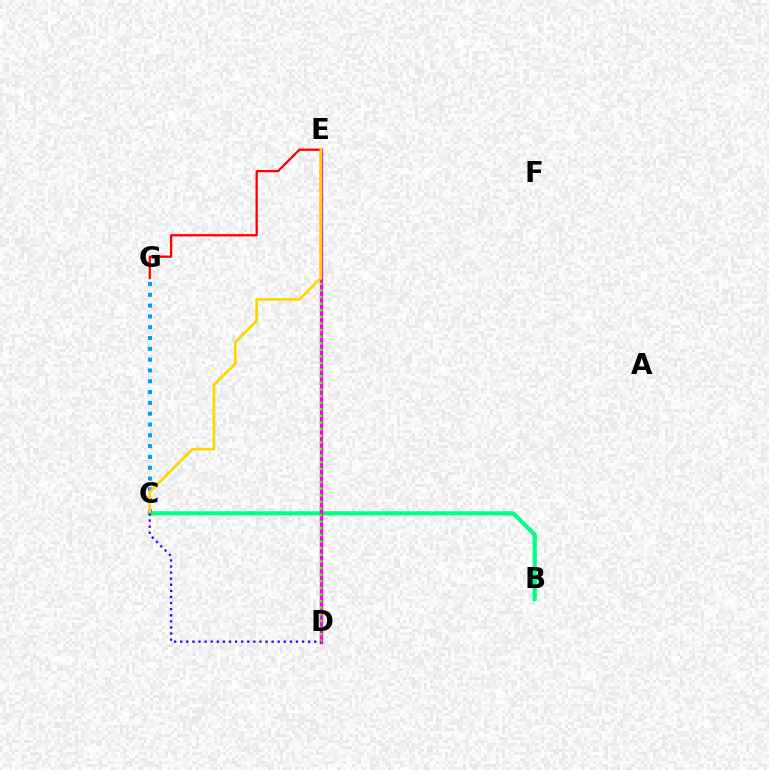{('E', 'G'): [{'color': '#ff0000', 'line_style': 'solid', 'thickness': 1.64}], ('B', 'C'): [{'color': '#00ff86', 'line_style': 'solid', 'thickness': 3.0}], ('C', 'G'): [{'color': '#009eff', 'line_style': 'dotted', 'thickness': 2.94}], ('D', 'E'): [{'color': '#ff00ed', 'line_style': 'solid', 'thickness': 2.42}, {'color': '#4fff00', 'line_style': 'dotted', 'thickness': 1.8}], ('C', 'E'): [{'color': '#ffd500', 'line_style': 'solid', 'thickness': 1.92}], ('C', 'D'): [{'color': '#3700ff', 'line_style': 'dotted', 'thickness': 1.65}]}